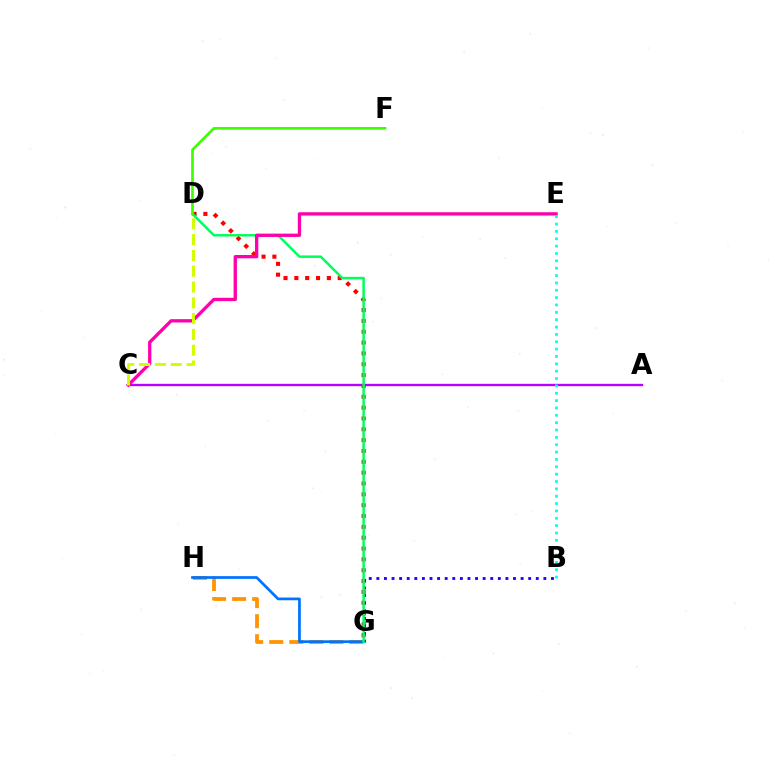{('G', 'H'): [{'color': '#ff9400', 'line_style': 'dashed', 'thickness': 2.72}, {'color': '#0074ff', 'line_style': 'solid', 'thickness': 1.97}], ('D', 'G'): [{'color': '#ff0000', 'line_style': 'dotted', 'thickness': 2.95}, {'color': '#00ff5c', 'line_style': 'solid', 'thickness': 1.78}], ('B', 'G'): [{'color': '#2500ff', 'line_style': 'dotted', 'thickness': 2.06}], ('A', 'C'): [{'color': '#b900ff', 'line_style': 'solid', 'thickness': 1.69}], ('D', 'F'): [{'color': '#3dff00', 'line_style': 'solid', 'thickness': 1.94}], ('C', 'E'): [{'color': '#ff00ac', 'line_style': 'solid', 'thickness': 2.39}], ('B', 'E'): [{'color': '#00fff6', 'line_style': 'dotted', 'thickness': 2.0}], ('C', 'D'): [{'color': '#d1ff00', 'line_style': 'dashed', 'thickness': 2.15}]}